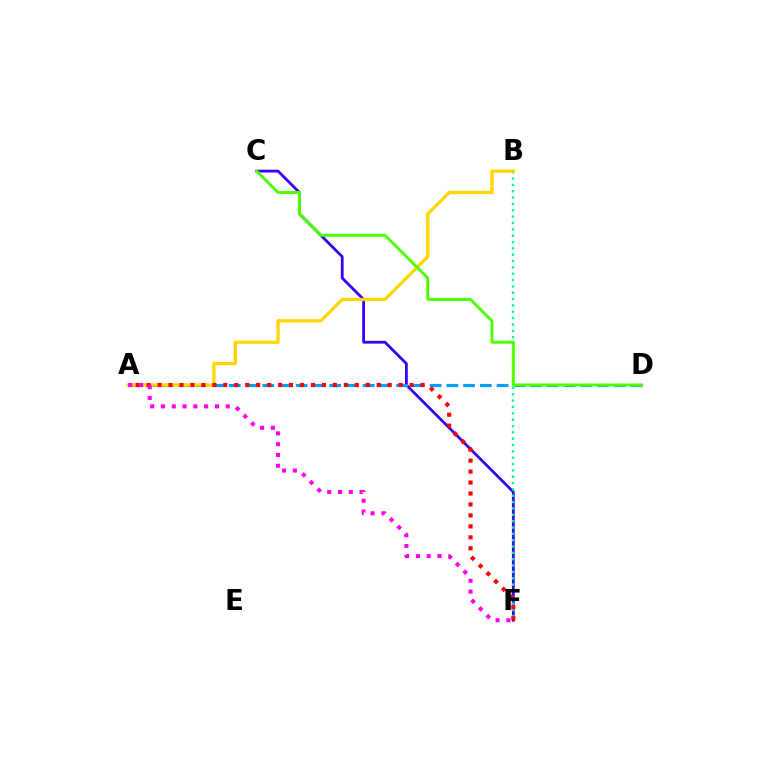{('C', 'F'): [{'color': '#3700ff', 'line_style': 'solid', 'thickness': 2.01}], ('A', 'D'): [{'color': '#009eff', 'line_style': 'dashed', 'thickness': 2.27}], ('B', 'F'): [{'color': '#00ff86', 'line_style': 'dotted', 'thickness': 1.72}], ('A', 'B'): [{'color': '#ffd500', 'line_style': 'solid', 'thickness': 2.37}], ('A', 'F'): [{'color': '#ff0000', 'line_style': 'dotted', 'thickness': 2.98}, {'color': '#ff00ed', 'line_style': 'dotted', 'thickness': 2.93}], ('C', 'D'): [{'color': '#4fff00', 'line_style': 'solid', 'thickness': 2.14}]}